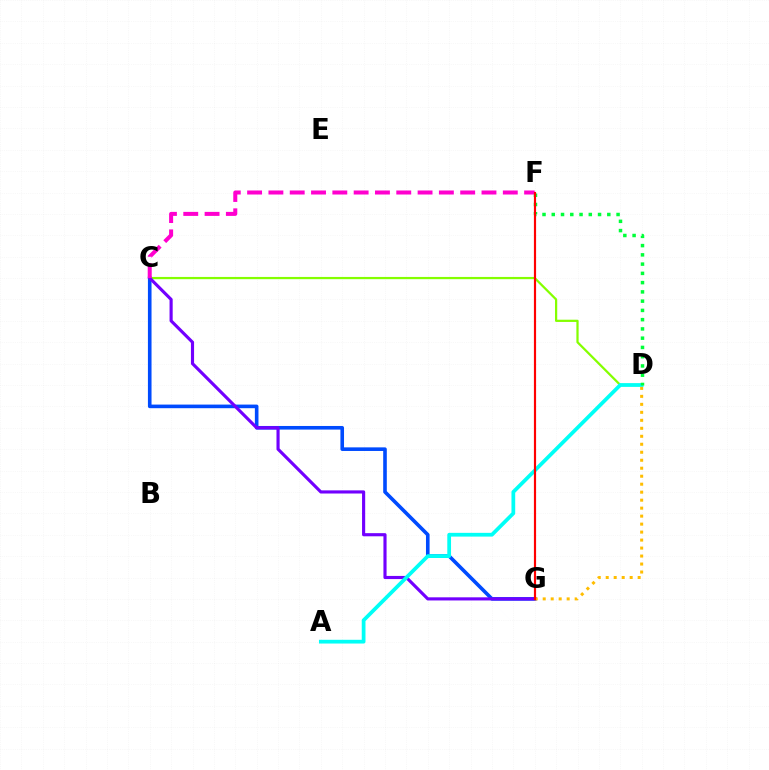{('C', 'G'): [{'color': '#004bff', 'line_style': 'solid', 'thickness': 2.6}, {'color': '#7200ff', 'line_style': 'solid', 'thickness': 2.26}], ('C', 'D'): [{'color': '#84ff00', 'line_style': 'solid', 'thickness': 1.61}], ('A', 'D'): [{'color': '#00fff6', 'line_style': 'solid', 'thickness': 2.7}], ('D', 'G'): [{'color': '#ffbd00', 'line_style': 'dotted', 'thickness': 2.17}], ('C', 'F'): [{'color': '#ff00cf', 'line_style': 'dashed', 'thickness': 2.89}], ('D', 'F'): [{'color': '#00ff39', 'line_style': 'dotted', 'thickness': 2.51}], ('F', 'G'): [{'color': '#ff0000', 'line_style': 'solid', 'thickness': 1.57}]}